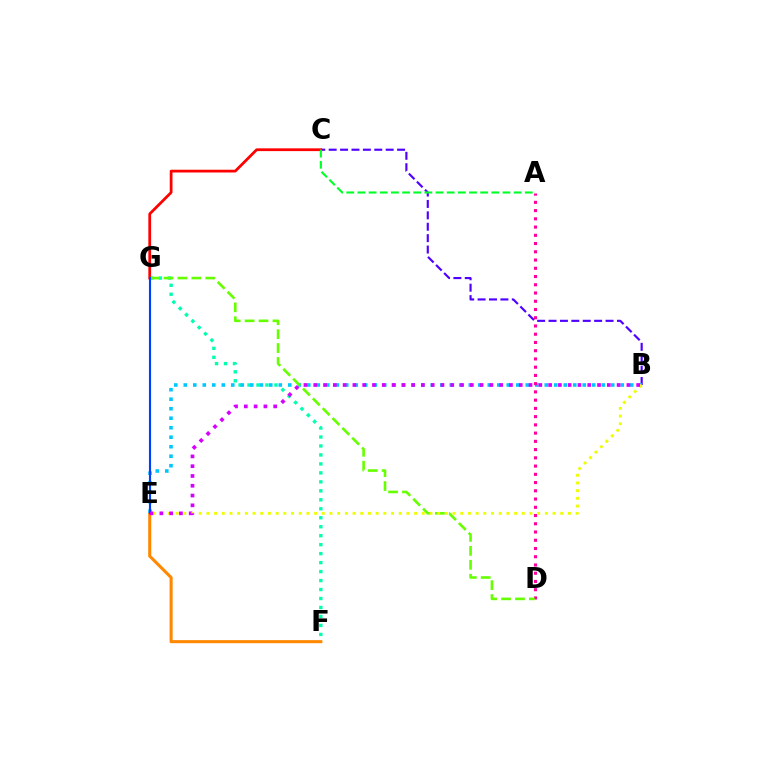{('B', 'C'): [{'color': '#4f00ff', 'line_style': 'dashed', 'thickness': 1.55}], ('F', 'G'): [{'color': '#00ffaf', 'line_style': 'dotted', 'thickness': 2.44}], ('E', 'F'): [{'color': '#ff8800', 'line_style': 'solid', 'thickness': 2.2}], ('C', 'G'): [{'color': '#ff0000', 'line_style': 'solid', 'thickness': 1.99}], ('B', 'E'): [{'color': '#00c7ff', 'line_style': 'dotted', 'thickness': 2.58}, {'color': '#eeff00', 'line_style': 'dotted', 'thickness': 2.09}, {'color': '#d600ff', 'line_style': 'dotted', 'thickness': 2.66}], ('A', 'D'): [{'color': '#ff00a0', 'line_style': 'dotted', 'thickness': 2.24}], ('D', 'G'): [{'color': '#66ff00', 'line_style': 'dashed', 'thickness': 1.89}], ('A', 'C'): [{'color': '#00ff27', 'line_style': 'dashed', 'thickness': 1.52}], ('E', 'G'): [{'color': '#003fff', 'line_style': 'solid', 'thickness': 1.53}]}